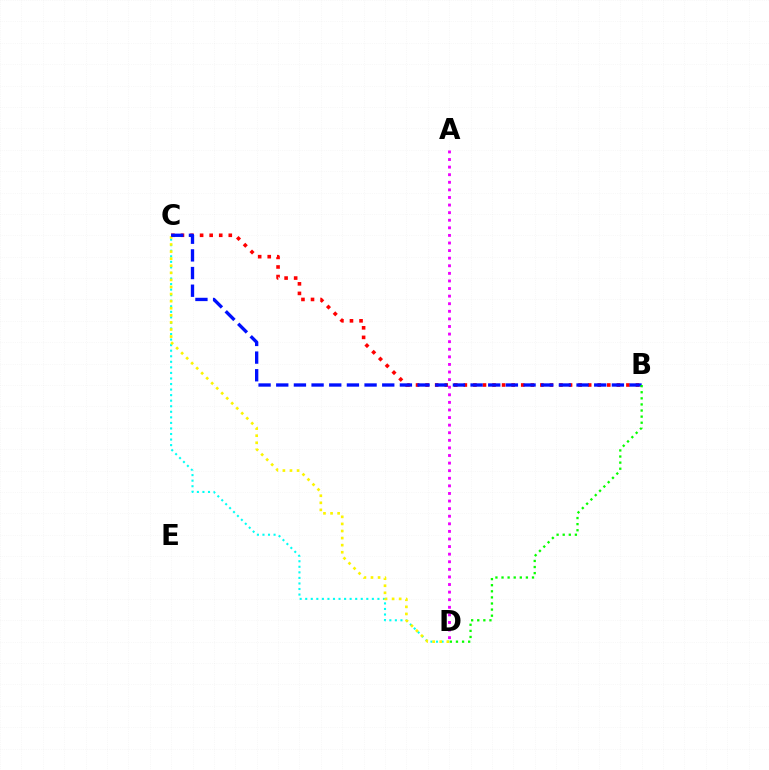{('B', 'C'): [{'color': '#ff0000', 'line_style': 'dotted', 'thickness': 2.6}, {'color': '#0010ff', 'line_style': 'dashed', 'thickness': 2.4}], ('C', 'D'): [{'color': '#00fff6', 'line_style': 'dotted', 'thickness': 1.51}, {'color': '#fcf500', 'line_style': 'dotted', 'thickness': 1.92}], ('B', 'D'): [{'color': '#08ff00', 'line_style': 'dotted', 'thickness': 1.66}], ('A', 'D'): [{'color': '#ee00ff', 'line_style': 'dotted', 'thickness': 2.06}]}